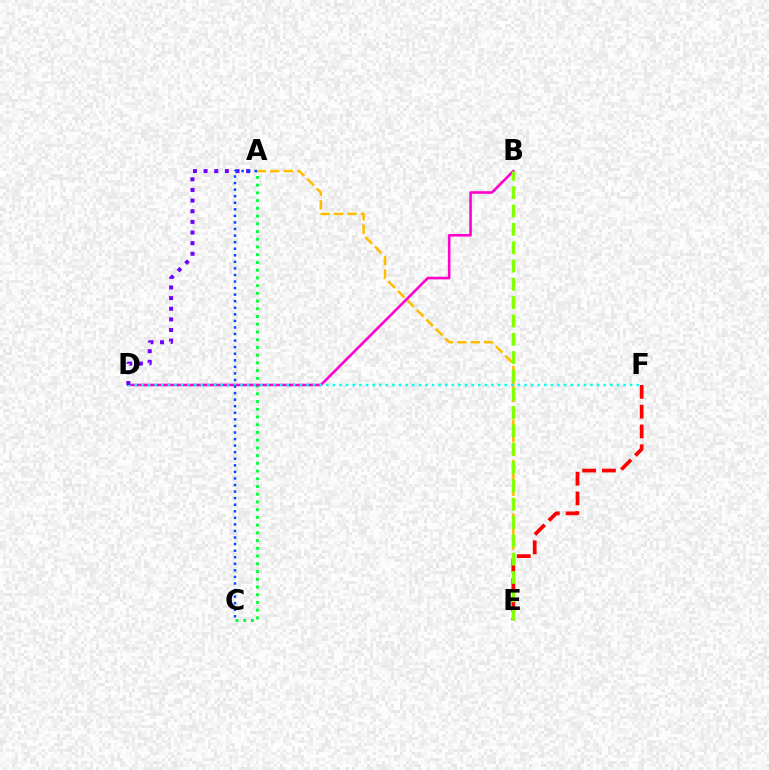{('A', 'E'): [{'color': '#ffbd00', 'line_style': 'dashed', 'thickness': 1.82}], ('E', 'F'): [{'color': '#ff0000', 'line_style': 'dashed', 'thickness': 2.69}], ('A', 'C'): [{'color': '#00ff39', 'line_style': 'dotted', 'thickness': 2.1}, {'color': '#004bff', 'line_style': 'dotted', 'thickness': 1.78}], ('B', 'D'): [{'color': '#ff00cf', 'line_style': 'solid', 'thickness': 1.87}], ('D', 'F'): [{'color': '#00fff6', 'line_style': 'dotted', 'thickness': 1.79}], ('B', 'E'): [{'color': '#84ff00', 'line_style': 'dashed', 'thickness': 2.49}], ('A', 'D'): [{'color': '#7200ff', 'line_style': 'dotted', 'thickness': 2.89}]}